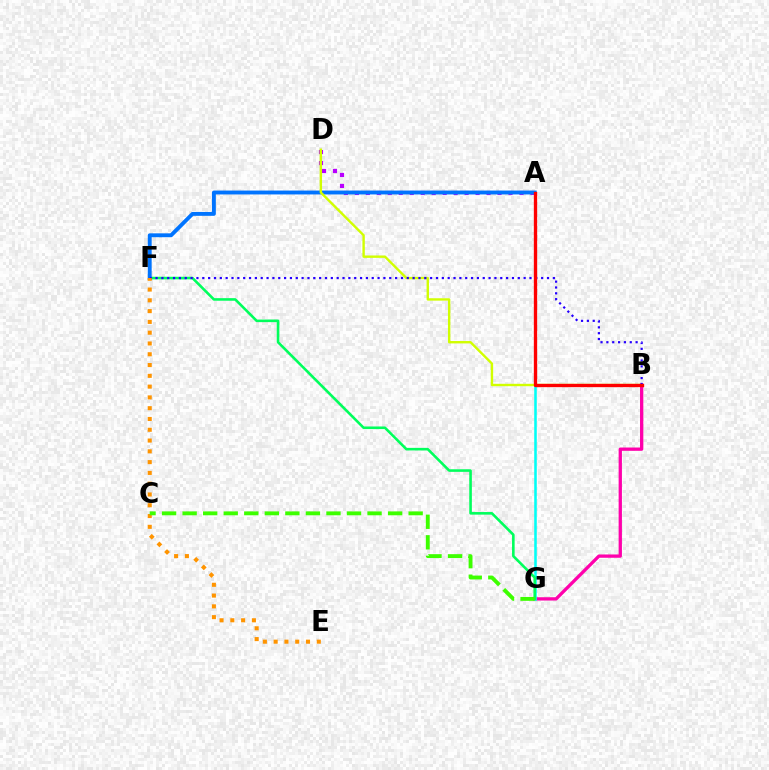{('B', 'G'): [{'color': '#ff00ac', 'line_style': 'solid', 'thickness': 2.37}], ('A', 'G'): [{'color': '#00fff6', 'line_style': 'solid', 'thickness': 1.84}], ('A', 'D'): [{'color': '#b900ff', 'line_style': 'dotted', 'thickness': 2.98}], ('F', 'G'): [{'color': '#00ff5c', 'line_style': 'solid', 'thickness': 1.87}], ('A', 'F'): [{'color': '#0074ff', 'line_style': 'solid', 'thickness': 2.8}], ('B', 'D'): [{'color': '#d1ff00', 'line_style': 'solid', 'thickness': 1.72}], ('B', 'F'): [{'color': '#2500ff', 'line_style': 'dotted', 'thickness': 1.59}], ('E', 'F'): [{'color': '#ff9400', 'line_style': 'dotted', 'thickness': 2.93}], ('C', 'G'): [{'color': '#3dff00', 'line_style': 'dashed', 'thickness': 2.79}], ('A', 'B'): [{'color': '#ff0000', 'line_style': 'solid', 'thickness': 2.4}]}